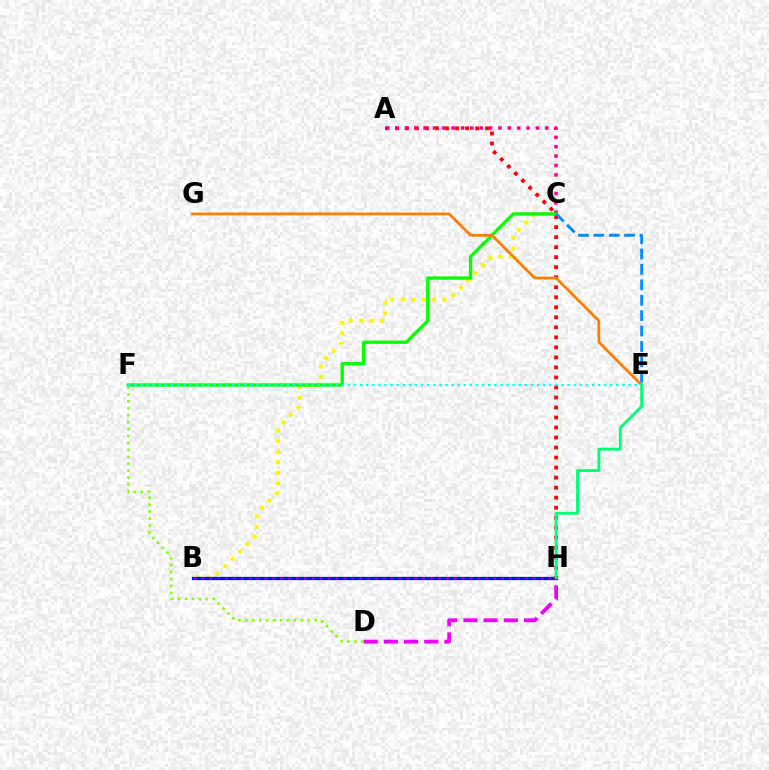{('B', 'C'): [{'color': '#fcf500', 'line_style': 'dotted', 'thickness': 2.85}], ('D', 'F'): [{'color': '#84ff00', 'line_style': 'dotted', 'thickness': 1.88}], ('A', 'H'): [{'color': '#ff0000', 'line_style': 'dotted', 'thickness': 2.72}], ('B', 'H'): [{'color': '#0010ff', 'line_style': 'solid', 'thickness': 2.36}, {'color': '#7200ff', 'line_style': 'dotted', 'thickness': 2.14}], ('D', 'H'): [{'color': '#ee00ff', 'line_style': 'dashed', 'thickness': 2.74}], ('A', 'C'): [{'color': '#ff0094', 'line_style': 'dotted', 'thickness': 2.54}], ('C', 'F'): [{'color': '#08ff00', 'line_style': 'solid', 'thickness': 2.42}], ('E', 'G'): [{'color': '#ff7c00', 'line_style': 'solid', 'thickness': 1.98}], ('E', 'F'): [{'color': '#00fff6', 'line_style': 'dotted', 'thickness': 1.66}], ('C', 'E'): [{'color': '#008cff', 'line_style': 'dashed', 'thickness': 2.09}], ('E', 'H'): [{'color': '#00ff74', 'line_style': 'solid', 'thickness': 2.06}]}